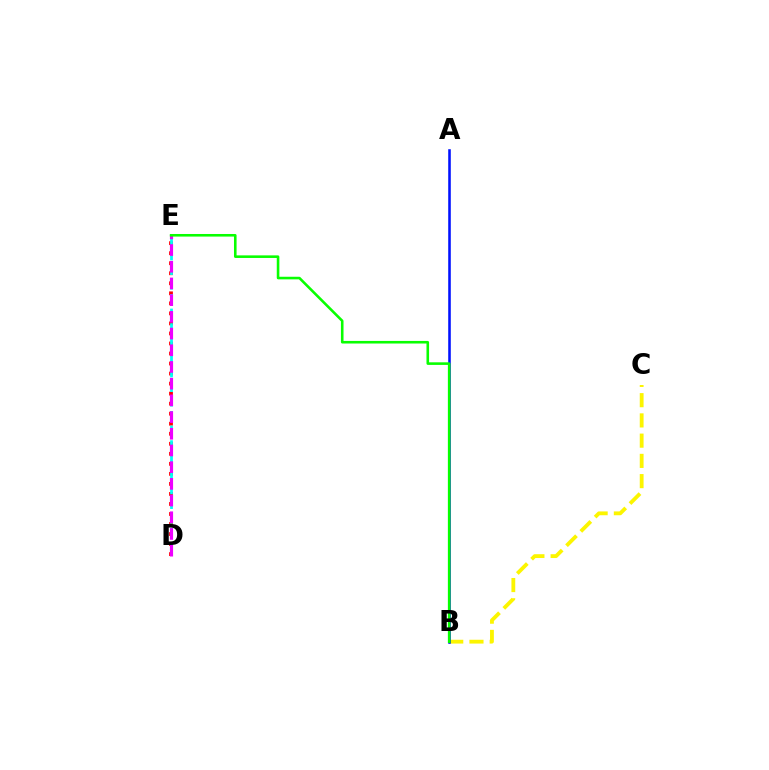{('D', 'E'): [{'color': '#ff0000', 'line_style': 'dotted', 'thickness': 2.73}, {'color': '#00fff6', 'line_style': 'dashed', 'thickness': 1.99}, {'color': '#ee00ff', 'line_style': 'dashed', 'thickness': 2.27}], ('B', 'C'): [{'color': '#fcf500', 'line_style': 'dashed', 'thickness': 2.75}], ('A', 'B'): [{'color': '#0010ff', 'line_style': 'solid', 'thickness': 1.85}], ('B', 'E'): [{'color': '#08ff00', 'line_style': 'solid', 'thickness': 1.86}]}